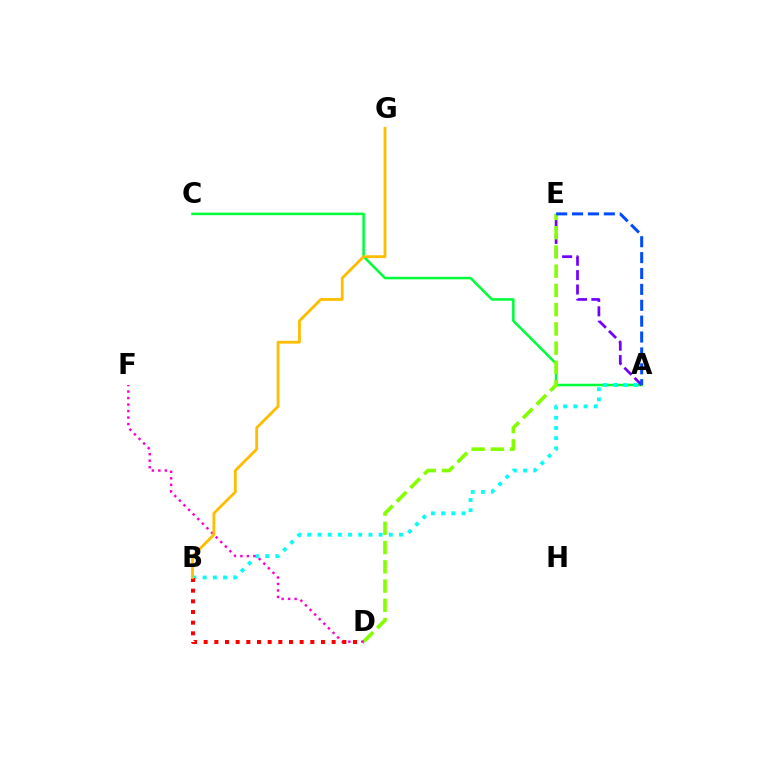{('A', 'C'): [{'color': '#00ff39', 'line_style': 'solid', 'thickness': 1.83}], ('A', 'E'): [{'color': '#7200ff', 'line_style': 'dashed', 'thickness': 1.96}, {'color': '#004bff', 'line_style': 'dashed', 'thickness': 2.16}], ('D', 'E'): [{'color': '#84ff00', 'line_style': 'dashed', 'thickness': 2.61}], ('A', 'B'): [{'color': '#00fff6', 'line_style': 'dotted', 'thickness': 2.77}], ('D', 'F'): [{'color': '#ff00cf', 'line_style': 'dotted', 'thickness': 1.77}], ('B', 'D'): [{'color': '#ff0000', 'line_style': 'dotted', 'thickness': 2.9}], ('B', 'G'): [{'color': '#ffbd00', 'line_style': 'solid', 'thickness': 2.03}]}